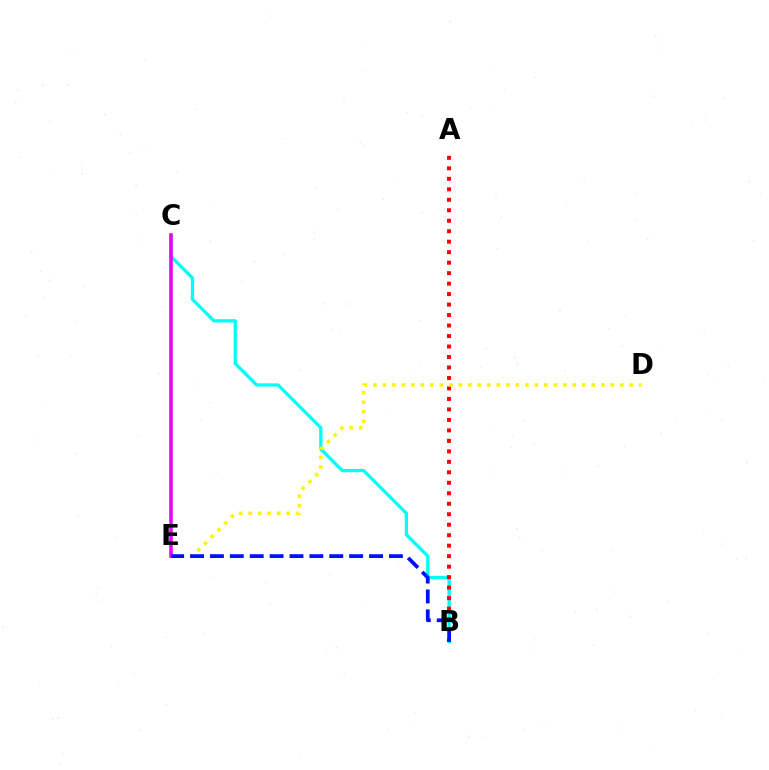{('B', 'C'): [{'color': '#00fff6', 'line_style': 'solid', 'thickness': 2.37}], ('A', 'B'): [{'color': '#ff0000', 'line_style': 'dotted', 'thickness': 2.85}], ('C', 'E'): [{'color': '#08ff00', 'line_style': 'solid', 'thickness': 1.68}, {'color': '#ee00ff', 'line_style': 'solid', 'thickness': 2.54}], ('D', 'E'): [{'color': '#fcf500', 'line_style': 'dotted', 'thickness': 2.58}], ('B', 'E'): [{'color': '#0010ff', 'line_style': 'dashed', 'thickness': 2.7}]}